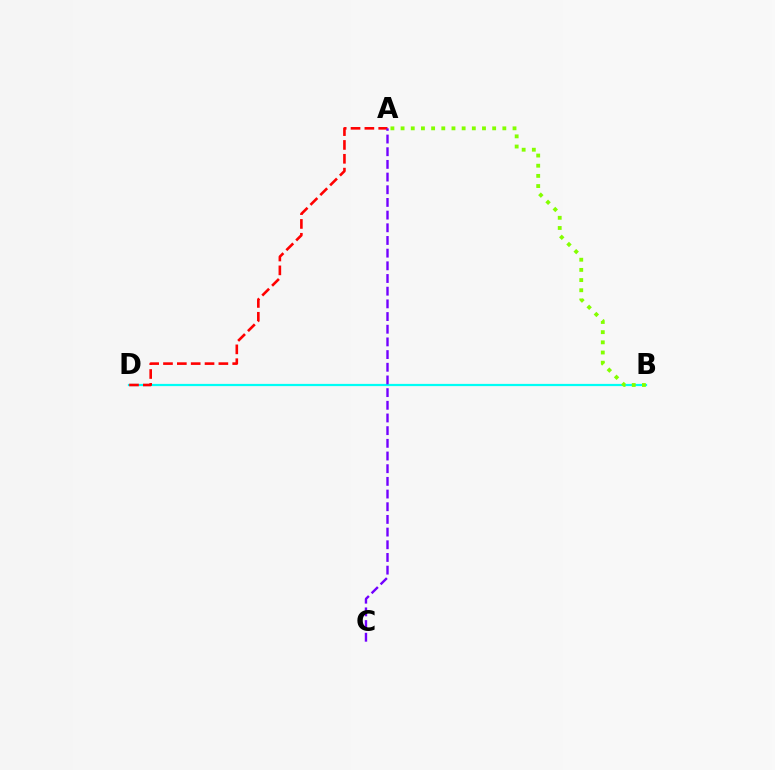{('B', 'D'): [{'color': '#00fff6', 'line_style': 'solid', 'thickness': 1.59}], ('A', 'B'): [{'color': '#84ff00', 'line_style': 'dotted', 'thickness': 2.76}], ('A', 'D'): [{'color': '#ff0000', 'line_style': 'dashed', 'thickness': 1.88}], ('A', 'C'): [{'color': '#7200ff', 'line_style': 'dashed', 'thickness': 1.72}]}